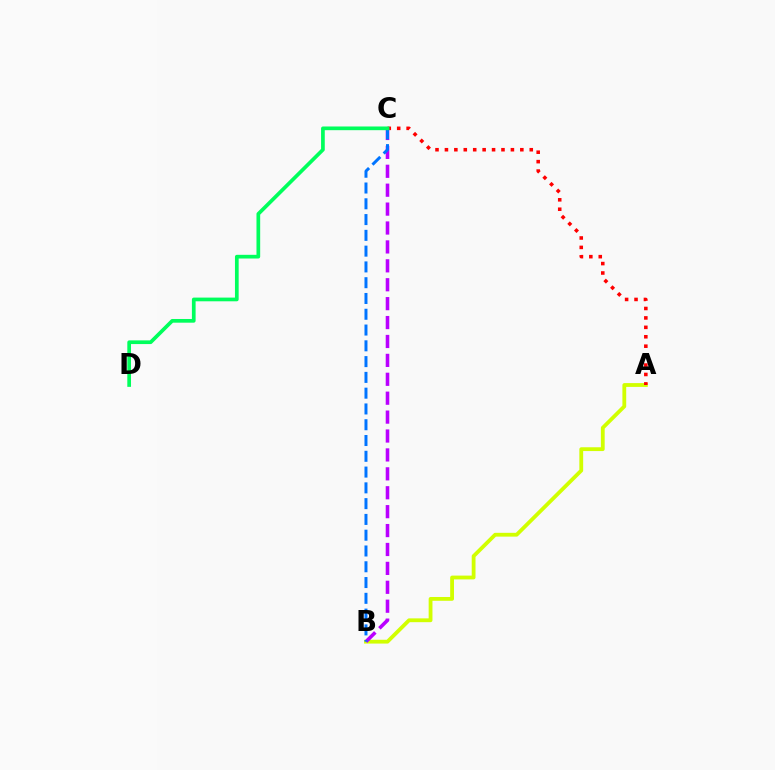{('A', 'B'): [{'color': '#d1ff00', 'line_style': 'solid', 'thickness': 2.74}], ('A', 'C'): [{'color': '#ff0000', 'line_style': 'dotted', 'thickness': 2.56}], ('B', 'C'): [{'color': '#b900ff', 'line_style': 'dashed', 'thickness': 2.57}, {'color': '#0074ff', 'line_style': 'dashed', 'thickness': 2.14}], ('C', 'D'): [{'color': '#00ff5c', 'line_style': 'solid', 'thickness': 2.66}]}